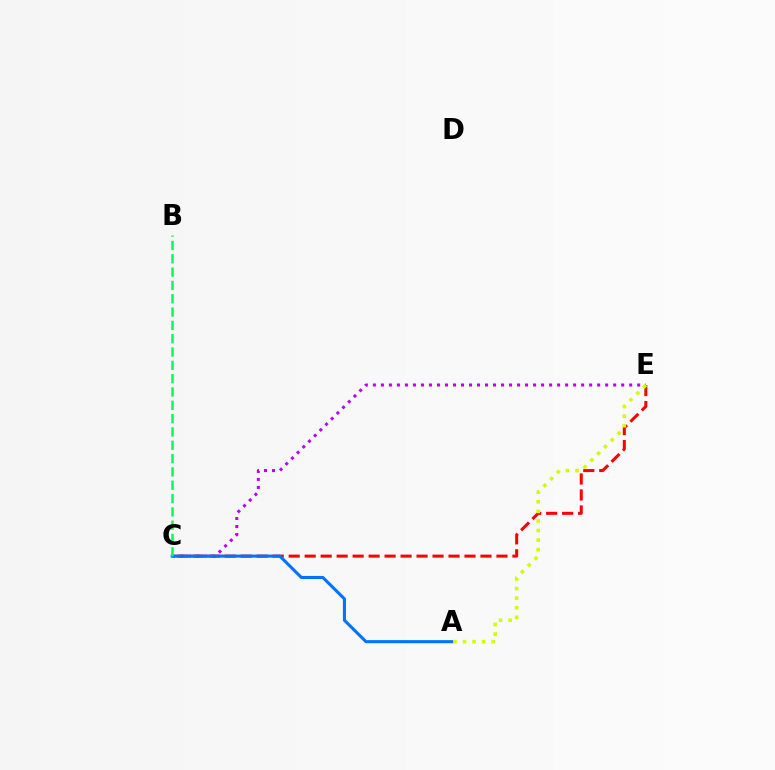{('C', 'E'): [{'color': '#b900ff', 'line_style': 'dotted', 'thickness': 2.18}, {'color': '#ff0000', 'line_style': 'dashed', 'thickness': 2.17}], ('A', 'C'): [{'color': '#0074ff', 'line_style': 'solid', 'thickness': 2.22}], ('B', 'C'): [{'color': '#00ff5c', 'line_style': 'dashed', 'thickness': 1.81}], ('A', 'E'): [{'color': '#d1ff00', 'line_style': 'dotted', 'thickness': 2.6}]}